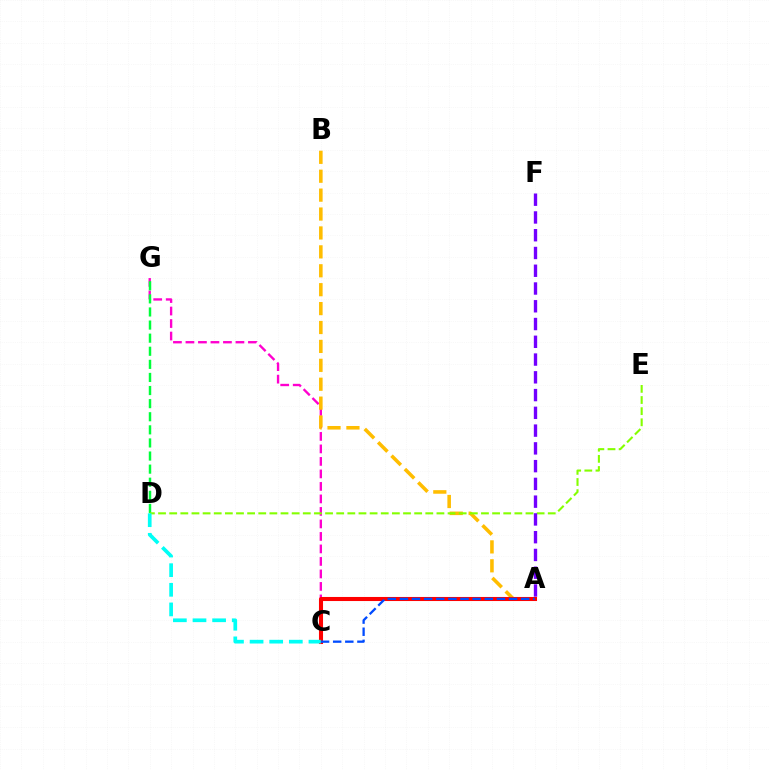{('C', 'G'): [{'color': '#ff00cf', 'line_style': 'dashed', 'thickness': 1.7}], ('A', 'B'): [{'color': '#ffbd00', 'line_style': 'dashed', 'thickness': 2.57}], ('A', 'C'): [{'color': '#ff0000', 'line_style': 'solid', 'thickness': 2.93}, {'color': '#004bff', 'line_style': 'dashed', 'thickness': 1.65}], ('D', 'G'): [{'color': '#00ff39', 'line_style': 'dashed', 'thickness': 1.78}], ('D', 'E'): [{'color': '#84ff00', 'line_style': 'dashed', 'thickness': 1.51}], ('C', 'D'): [{'color': '#00fff6', 'line_style': 'dashed', 'thickness': 2.67}], ('A', 'F'): [{'color': '#7200ff', 'line_style': 'dashed', 'thickness': 2.41}]}